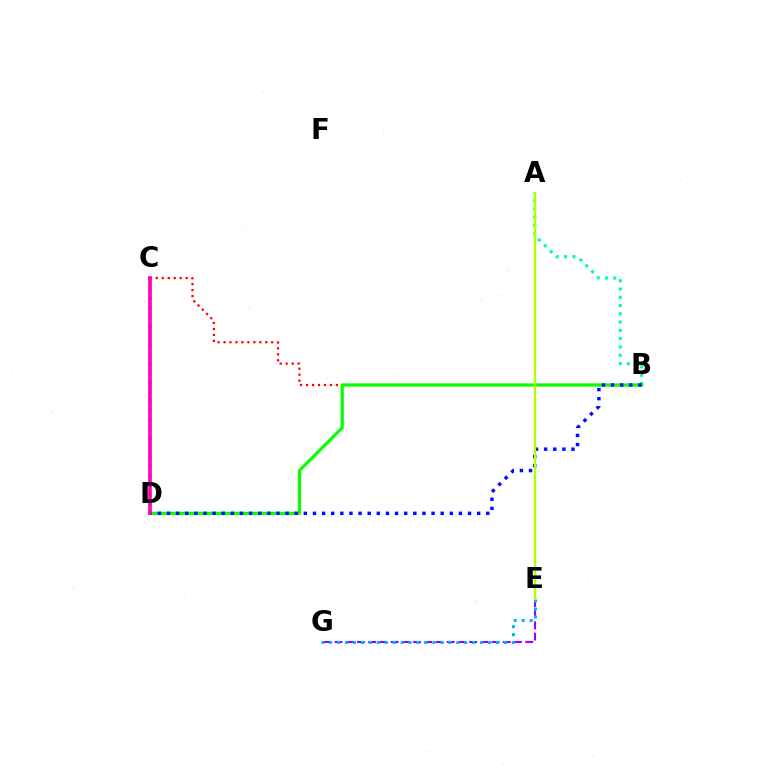{('E', 'G'): [{'color': '#9b00ff', 'line_style': 'dashed', 'thickness': 1.52}, {'color': '#00b5ff', 'line_style': 'dotted', 'thickness': 2.16}], ('A', 'B'): [{'color': '#00ff9d', 'line_style': 'dotted', 'thickness': 2.25}], ('B', 'C'): [{'color': '#ff0000', 'line_style': 'dotted', 'thickness': 1.62}], ('B', 'D'): [{'color': '#08ff00', 'line_style': 'solid', 'thickness': 2.3}, {'color': '#0010ff', 'line_style': 'dotted', 'thickness': 2.48}], ('C', 'D'): [{'color': '#ffa500', 'line_style': 'dotted', 'thickness': 2.54}, {'color': '#ff00bd', 'line_style': 'solid', 'thickness': 2.63}], ('A', 'E'): [{'color': '#b3ff00', 'line_style': 'solid', 'thickness': 1.65}]}